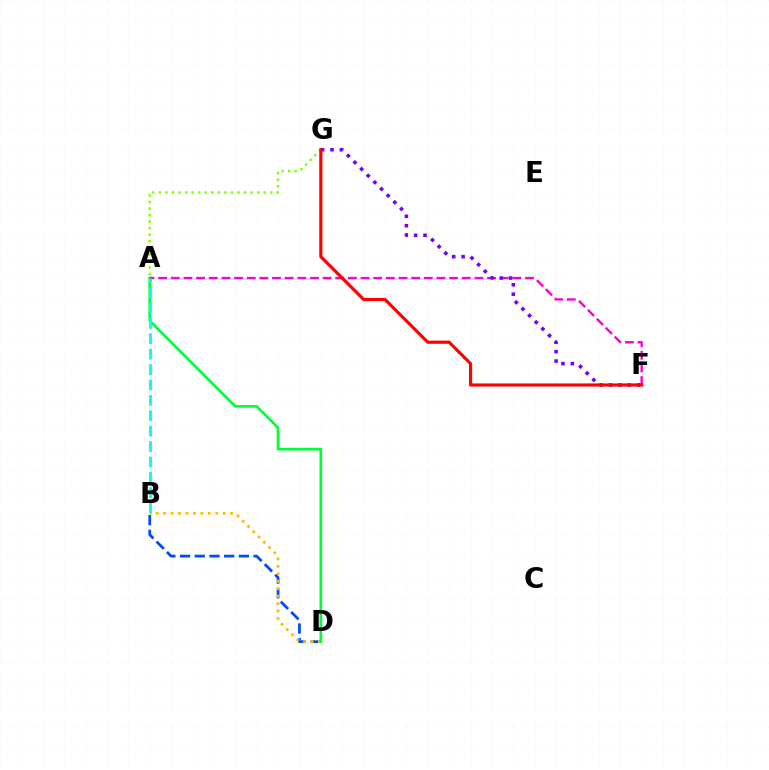{('B', 'D'): [{'color': '#004bff', 'line_style': 'dashed', 'thickness': 2.0}, {'color': '#ffbd00', 'line_style': 'dotted', 'thickness': 2.02}], ('A', 'D'): [{'color': '#00ff39', 'line_style': 'solid', 'thickness': 1.93}], ('A', 'F'): [{'color': '#ff00cf', 'line_style': 'dashed', 'thickness': 1.72}], ('A', 'G'): [{'color': '#84ff00', 'line_style': 'dotted', 'thickness': 1.78}], ('F', 'G'): [{'color': '#7200ff', 'line_style': 'dotted', 'thickness': 2.55}, {'color': '#ff0000', 'line_style': 'solid', 'thickness': 2.27}], ('A', 'B'): [{'color': '#00fff6', 'line_style': 'dashed', 'thickness': 2.09}]}